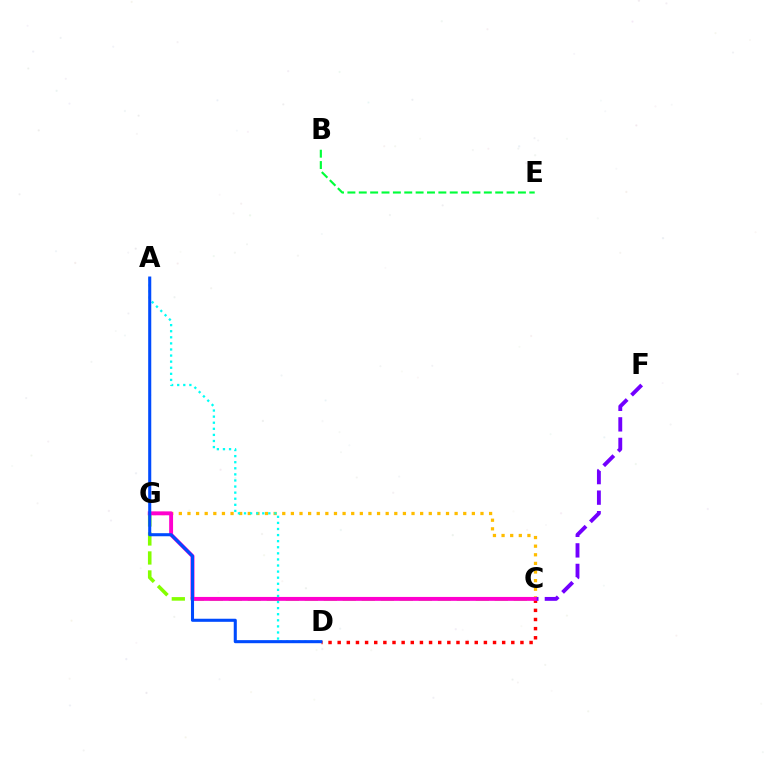{('C', 'G'): [{'color': '#84ff00', 'line_style': 'dashed', 'thickness': 2.58}, {'color': '#ffbd00', 'line_style': 'dotted', 'thickness': 2.34}, {'color': '#ff00cf', 'line_style': 'solid', 'thickness': 2.81}], ('C', 'D'): [{'color': '#ff0000', 'line_style': 'dotted', 'thickness': 2.48}], ('C', 'F'): [{'color': '#7200ff', 'line_style': 'dashed', 'thickness': 2.79}], ('A', 'D'): [{'color': '#00fff6', 'line_style': 'dotted', 'thickness': 1.65}, {'color': '#004bff', 'line_style': 'solid', 'thickness': 2.21}], ('B', 'E'): [{'color': '#00ff39', 'line_style': 'dashed', 'thickness': 1.54}]}